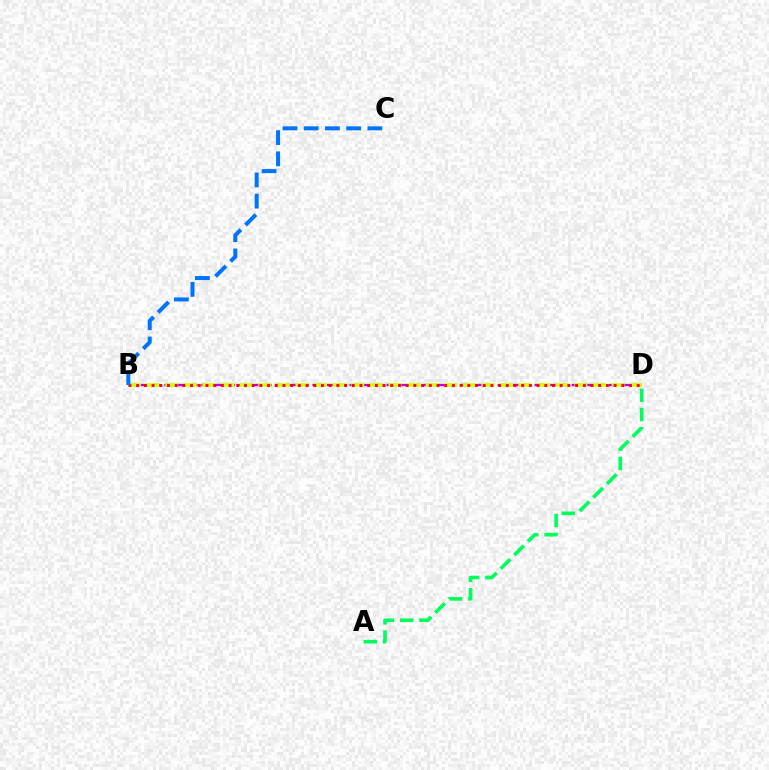{('A', 'D'): [{'color': '#00ff5c', 'line_style': 'dashed', 'thickness': 2.61}], ('B', 'D'): [{'color': '#b900ff', 'line_style': 'dashed', 'thickness': 1.68}, {'color': '#d1ff00', 'line_style': 'dashed', 'thickness': 2.53}, {'color': '#ff0000', 'line_style': 'dotted', 'thickness': 2.09}], ('B', 'C'): [{'color': '#0074ff', 'line_style': 'dashed', 'thickness': 2.88}]}